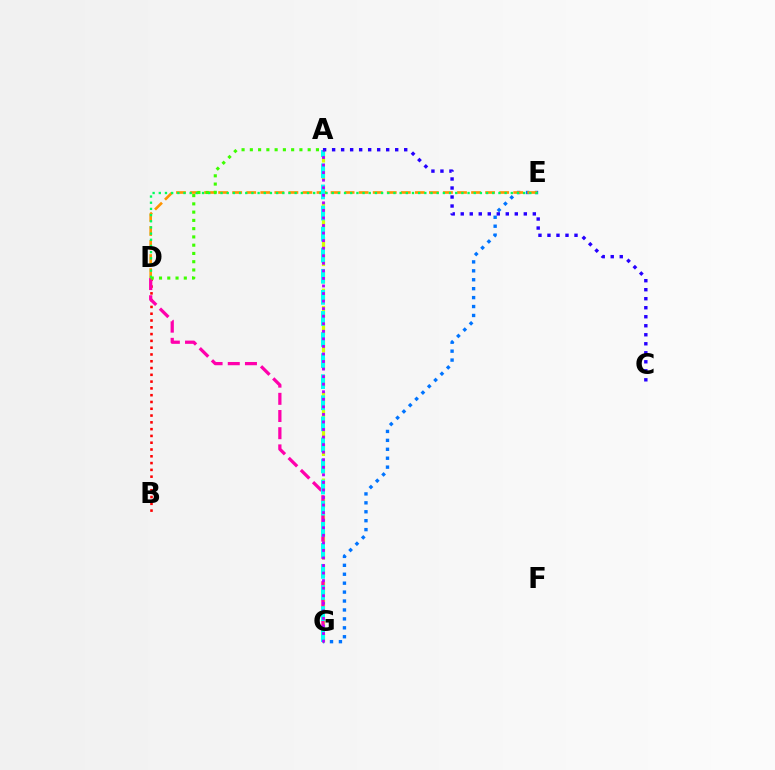{('A', 'G'): [{'color': '#d1ff00', 'line_style': 'dashed', 'thickness': 2.35}, {'color': '#00fff6', 'line_style': 'dashed', 'thickness': 2.86}, {'color': '#b900ff', 'line_style': 'dotted', 'thickness': 2.05}], ('B', 'D'): [{'color': '#ff0000', 'line_style': 'dotted', 'thickness': 1.84}], ('E', 'G'): [{'color': '#0074ff', 'line_style': 'dotted', 'thickness': 2.43}], ('D', 'E'): [{'color': '#ff9400', 'line_style': 'dashed', 'thickness': 1.91}, {'color': '#00ff5c', 'line_style': 'dotted', 'thickness': 1.68}], ('D', 'G'): [{'color': '#ff00ac', 'line_style': 'dashed', 'thickness': 2.33}], ('A', 'C'): [{'color': '#2500ff', 'line_style': 'dotted', 'thickness': 2.45}], ('A', 'D'): [{'color': '#3dff00', 'line_style': 'dotted', 'thickness': 2.25}]}